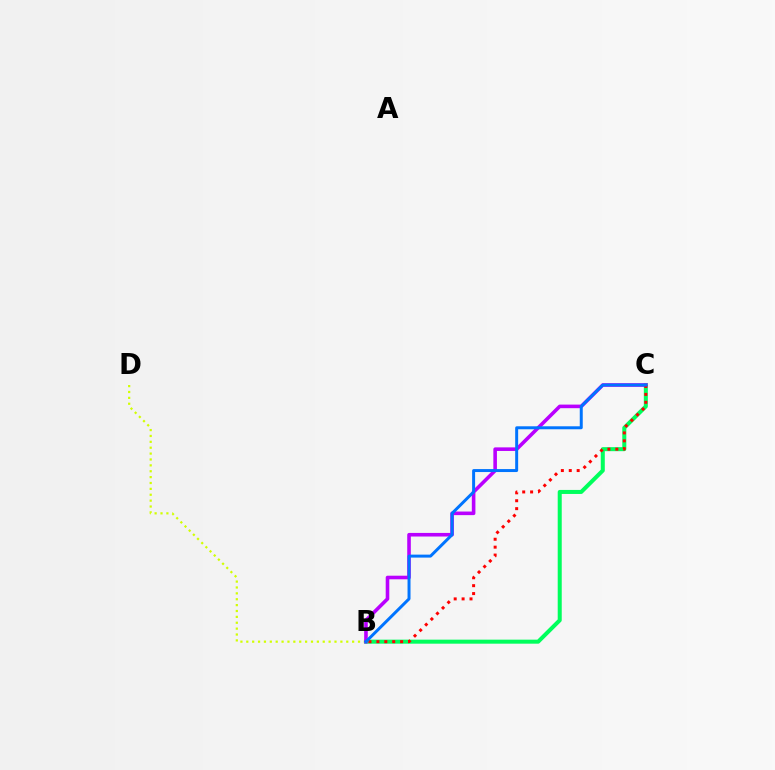{('B', 'D'): [{'color': '#d1ff00', 'line_style': 'dotted', 'thickness': 1.6}], ('B', 'C'): [{'color': '#00ff5c', 'line_style': 'solid', 'thickness': 2.9}, {'color': '#b900ff', 'line_style': 'solid', 'thickness': 2.59}, {'color': '#ff0000', 'line_style': 'dotted', 'thickness': 2.15}, {'color': '#0074ff', 'line_style': 'solid', 'thickness': 2.14}]}